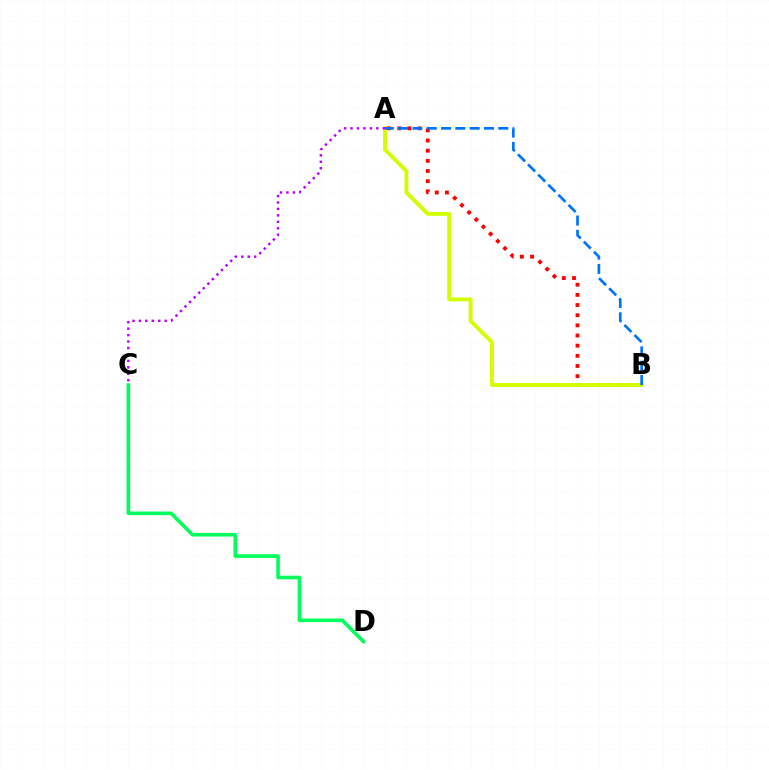{('A', 'B'): [{'color': '#ff0000', 'line_style': 'dotted', 'thickness': 2.76}, {'color': '#d1ff00', 'line_style': 'solid', 'thickness': 2.8}, {'color': '#0074ff', 'line_style': 'dashed', 'thickness': 1.94}], ('A', 'C'): [{'color': '#b900ff', 'line_style': 'dotted', 'thickness': 1.75}], ('C', 'D'): [{'color': '#00ff5c', 'line_style': 'solid', 'thickness': 2.59}]}